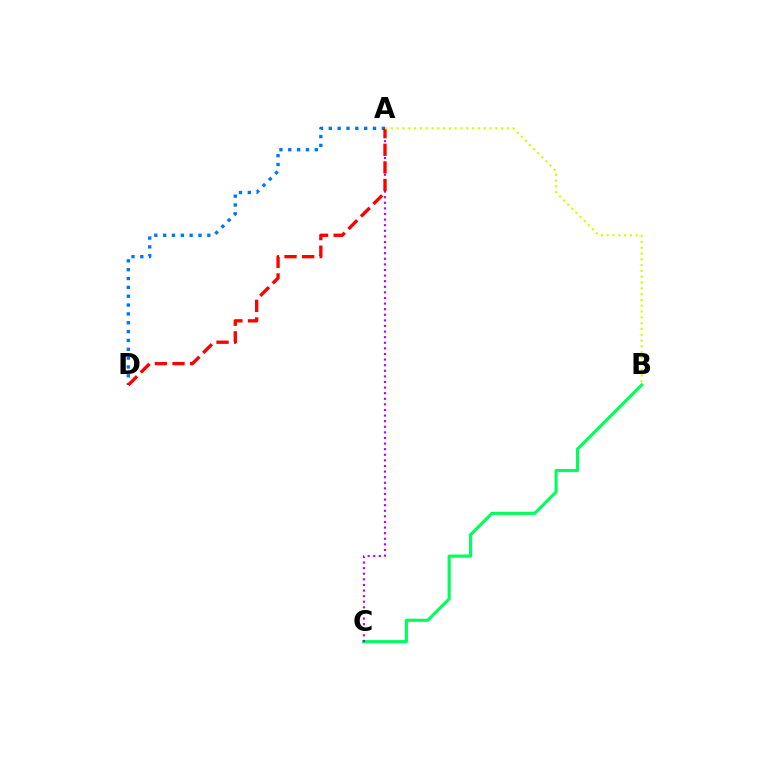{('A', 'D'): [{'color': '#0074ff', 'line_style': 'dotted', 'thickness': 2.4}, {'color': '#ff0000', 'line_style': 'dashed', 'thickness': 2.39}], ('B', 'C'): [{'color': '#00ff5c', 'line_style': 'solid', 'thickness': 2.25}], ('A', 'C'): [{'color': '#b900ff', 'line_style': 'dotted', 'thickness': 1.52}], ('A', 'B'): [{'color': '#d1ff00', 'line_style': 'dotted', 'thickness': 1.58}]}